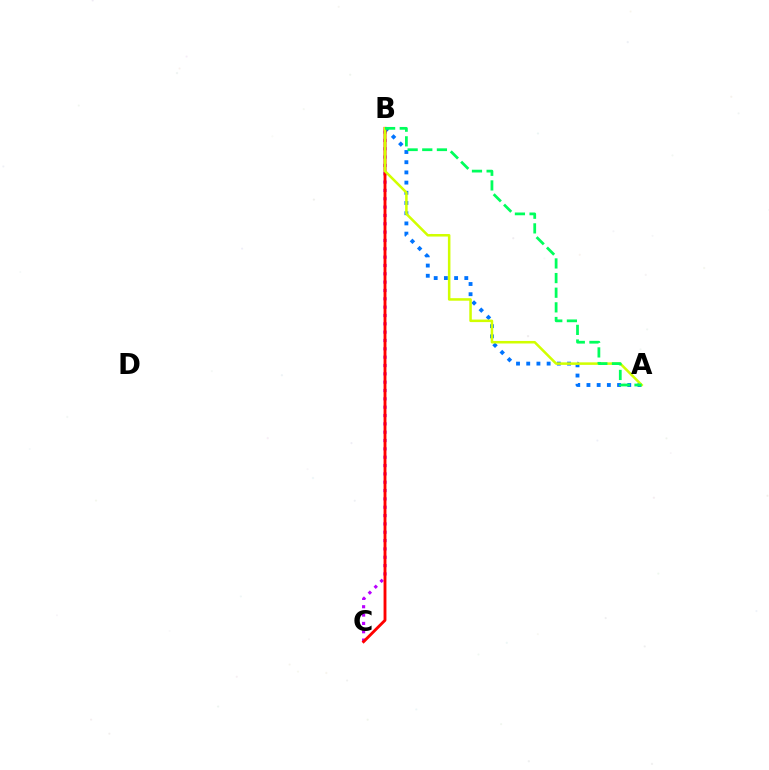{('B', 'C'): [{'color': '#b900ff', 'line_style': 'dotted', 'thickness': 2.27}, {'color': '#ff0000', 'line_style': 'solid', 'thickness': 2.07}], ('A', 'B'): [{'color': '#0074ff', 'line_style': 'dotted', 'thickness': 2.77}, {'color': '#d1ff00', 'line_style': 'solid', 'thickness': 1.83}, {'color': '#00ff5c', 'line_style': 'dashed', 'thickness': 1.99}]}